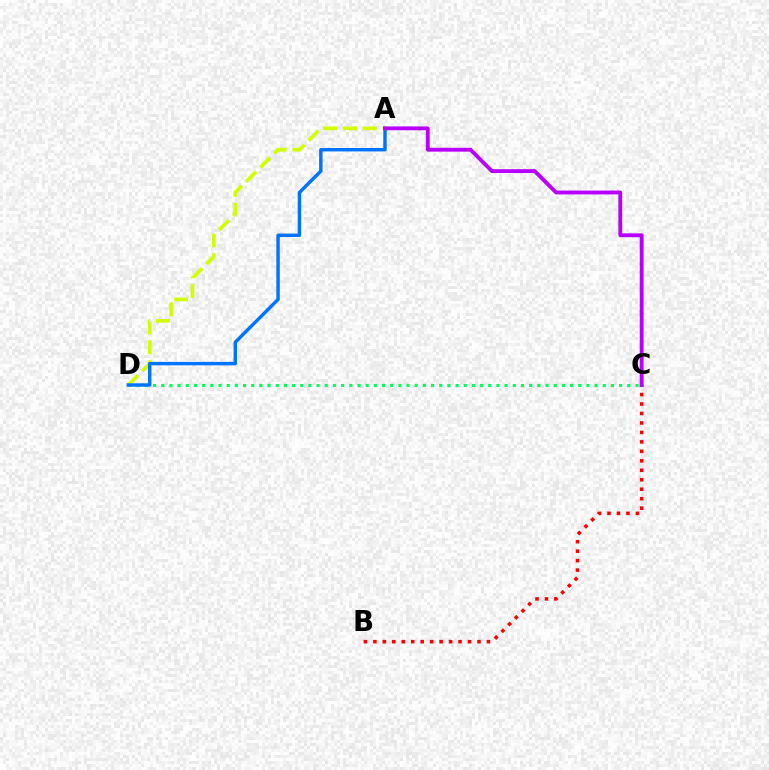{('B', 'C'): [{'color': '#ff0000', 'line_style': 'dotted', 'thickness': 2.57}], ('C', 'D'): [{'color': '#00ff5c', 'line_style': 'dotted', 'thickness': 2.22}], ('A', 'D'): [{'color': '#d1ff00', 'line_style': 'dashed', 'thickness': 2.69}, {'color': '#0074ff', 'line_style': 'solid', 'thickness': 2.47}], ('A', 'C'): [{'color': '#b900ff', 'line_style': 'solid', 'thickness': 2.77}]}